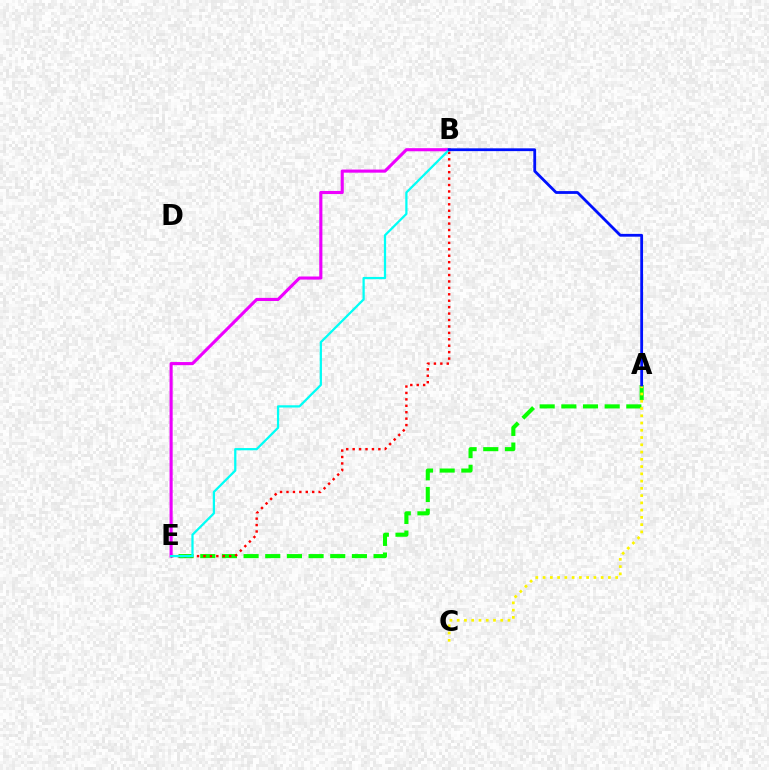{('A', 'E'): [{'color': '#08ff00', 'line_style': 'dashed', 'thickness': 2.94}], ('B', 'E'): [{'color': '#ff0000', 'line_style': 'dotted', 'thickness': 1.75}, {'color': '#ee00ff', 'line_style': 'solid', 'thickness': 2.24}, {'color': '#00fff6', 'line_style': 'solid', 'thickness': 1.62}], ('A', 'C'): [{'color': '#fcf500', 'line_style': 'dotted', 'thickness': 1.97}], ('A', 'B'): [{'color': '#0010ff', 'line_style': 'solid', 'thickness': 2.01}]}